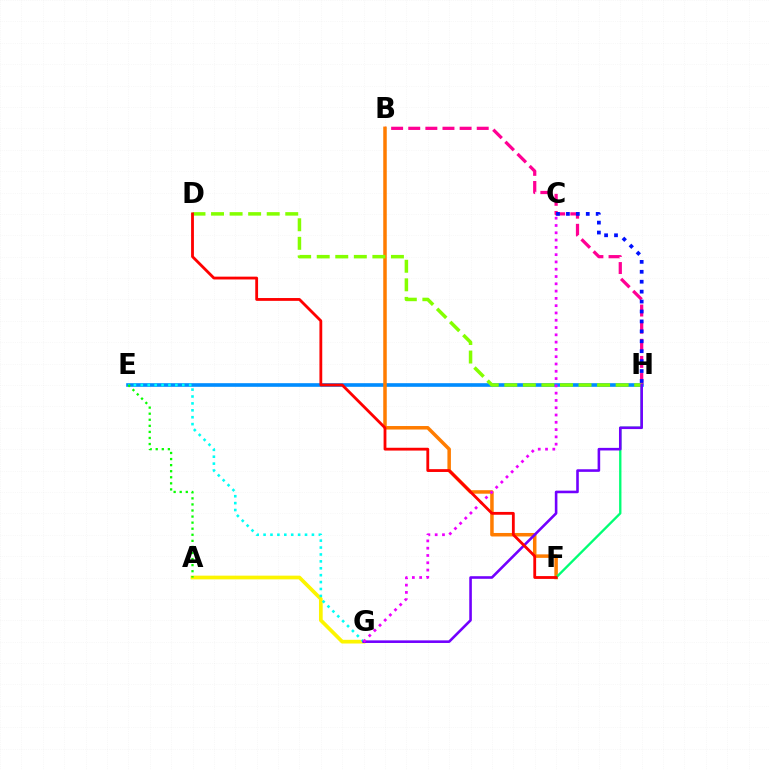{('E', 'H'): [{'color': '#008cff', 'line_style': 'solid', 'thickness': 2.61}], ('B', 'H'): [{'color': '#ff0094', 'line_style': 'dashed', 'thickness': 2.33}], ('A', 'G'): [{'color': '#fcf500', 'line_style': 'solid', 'thickness': 2.66}], ('E', 'G'): [{'color': '#00fff6', 'line_style': 'dotted', 'thickness': 1.88}], ('B', 'F'): [{'color': '#ff7c00', 'line_style': 'solid', 'thickness': 2.53}], ('F', 'H'): [{'color': '#00ff74', 'line_style': 'solid', 'thickness': 1.68}], ('A', 'E'): [{'color': '#08ff00', 'line_style': 'dotted', 'thickness': 1.65}], ('D', 'H'): [{'color': '#84ff00', 'line_style': 'dashed', 'thickness': 2.52}], ('C', 'H'): [{'color': '#0010ff', 'line_style': 'dotted', 'thickness': 2.7}], ('G', 'H'): [{'color': '#7200ff', 'line_style': 'solid', 'thickness': 1.87}], ('C', 'G'): [{'color': '#ee00ff', 'line_style': 'dotted', 'thickness': 1.98}], ('D', 'F'): [{'color': '#ff0000', 'line_style': 'solid', 'thickness': 2.03}]}